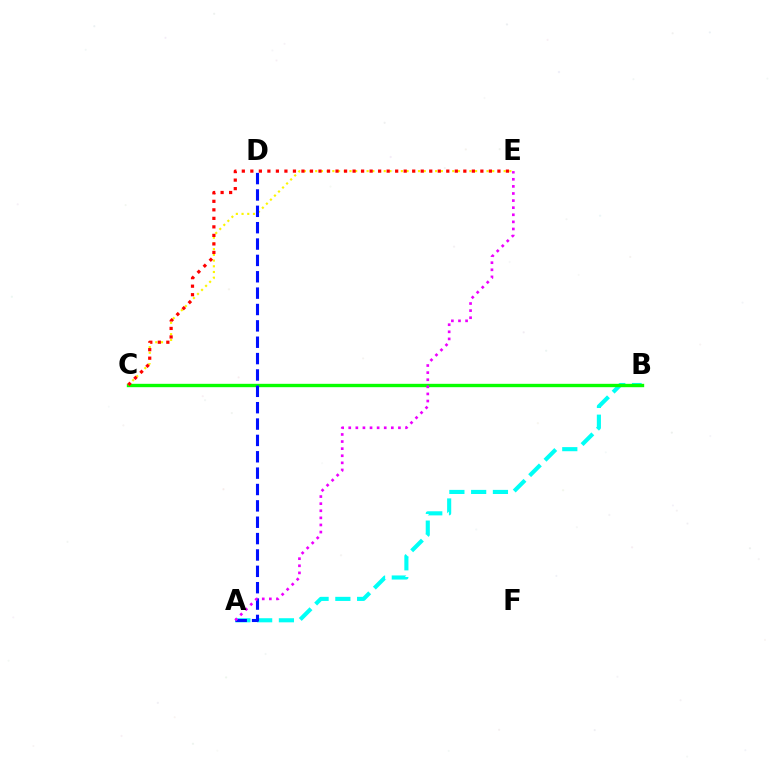{('A', 'B'): [{'color': '#00fff6', 'line_style': 'dashed', 'thickness': 2.96}], ('B', 'C'): [{'color': '#08ff00', 'line_style': 'solid', 'thickness': 2.42}], ('C', 'E'): [{'color': '#fcf500', 'line_style': 'dotted', 'thickness': 1.55}, {'color': '#ff0000', 'line_style': 'dotted', 'thickness': 2.31}], ('A', 'D'): [{'color': '#0010ff', 'line_style': 'dashed', 'thickness': 2.22}], ('A', 'E'): [{'color': '#ee00ff', 'line_style': 'dotted', 'thickness': 1.93}]}